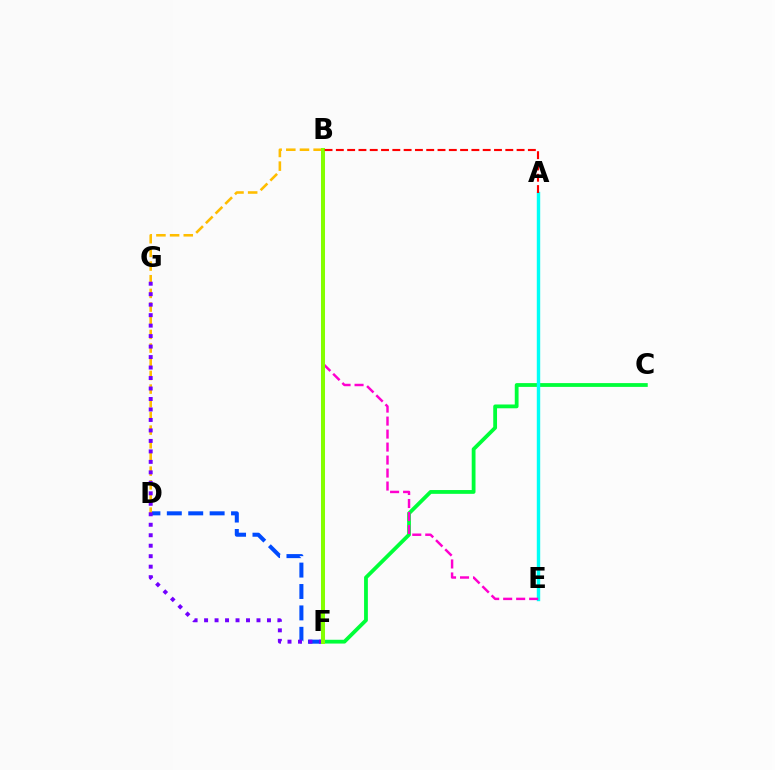{('D', 'F'): [{'color': '#004bff', 'line_style': 'dashed', 'thickness': 2.91}], ('B', 'D'): [{'color': '#ffbd00', 'line_style': 'dashed', 'thickness': 1.86}], ('C', 'F'): [{'color': '#00ff39', 'line_style': 'solid', 'thickness': 2.73}], ('A', 'E'): [{'color': '#00fff6', 'line_style': 'solid', 'thickness': 2.45}], ('B', 'E'): [{'color': '#ff00cf', 'line_style': 'dashed', 'thickness': 1.76}], ('F', 'G'): [{'color': '#7200ff', 'line_style': 'dotted', 'thickness': 2.85}], ('B', 'F'): [{'color': '#84ff00', 'line_style': 'solid', 'thickness': 2.9}], ('A', 'B'): [{'color': '#ff0000', 'line_style': 'dashed', 'thickness': 1.53}]}